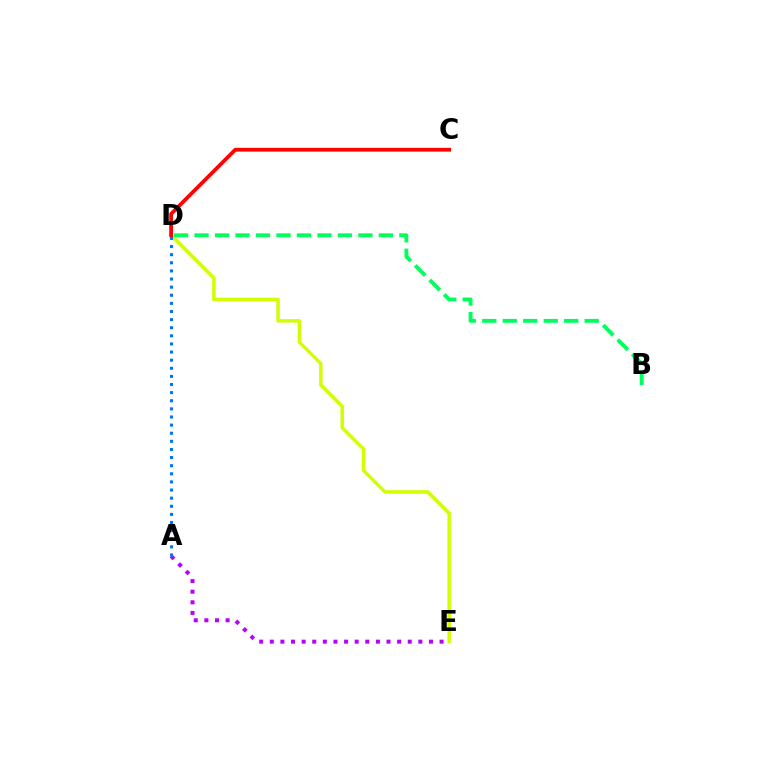{('A', 'E'): [{'color': '#b900ff', 'line_style': 'dotted', 'thickness': 2.88}], ('D', 'E'): [{'color': '#d1ff00', 'line_style': 'solid', 'thickness': 2.52}], ('C', 'D'): [{'color': '#ff0000', 'line_style': 'solid', 'thickness': 2.71}], ('B', 'D'): [{'color': '#00ff5c', 'line_style': 'dashed', 'thickness': 2.78}], ('A', 'D'): [{'color': '#0074ff', 'line_style': 'dotted', 'thickness': 2.21}]}